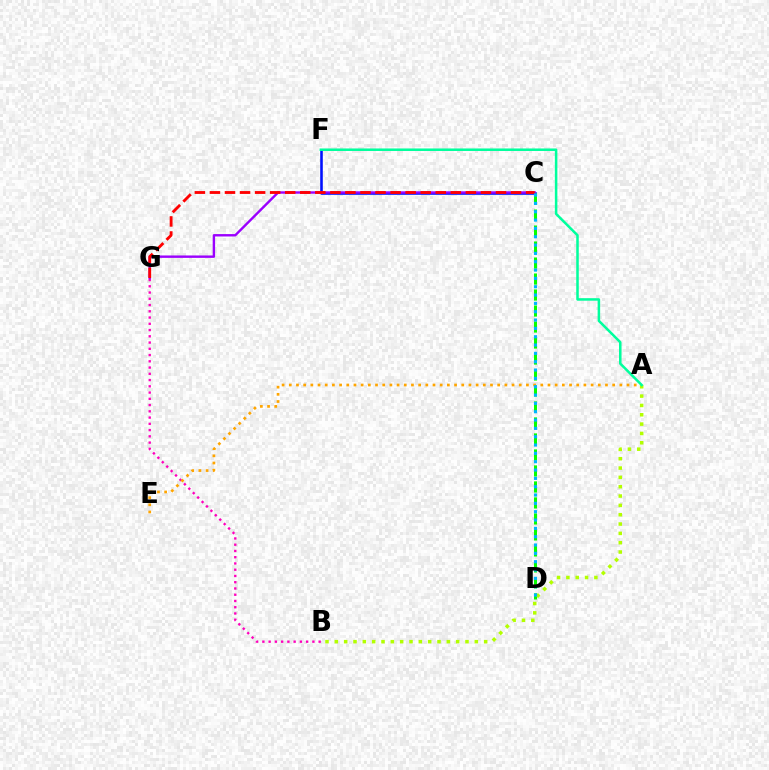{('B', 'G'): [{'color': '#ff00bd', 'line_style': 'dotted', 'thickness': 1.7}], ('A', 'E'): [{'color': '#ffa500', 'line_style': 'dotted', 'thickness': 1.95}], ('C', 'F'): [{'color': '#0010ff', 'line_style': 'solid', 'thickness': 1.86}], ('C', 'G'): [{'color': '#9b00ff', 'line_style': 'solid', 'thickness': 1.73}, {'color': '#ff0000', 'line_style': 'dashed', 'thickness': 2.05}], ('C', 'D'): [{'color': '#08ff00', 'line_style': 'dashed', 'thickness': 2.17}, {'color': '#00b5ff', 'line_style': 'dotted', 'thickness': 2.26}], ('A', 'B'): [{'color': '#b3ff00', 'line_style': 'dotted', 'thickness': 2.54}], ('A', 'F'): [{'color': '#00ff9d', 'line_style': 'solid', 'thickness': 1.82}]}